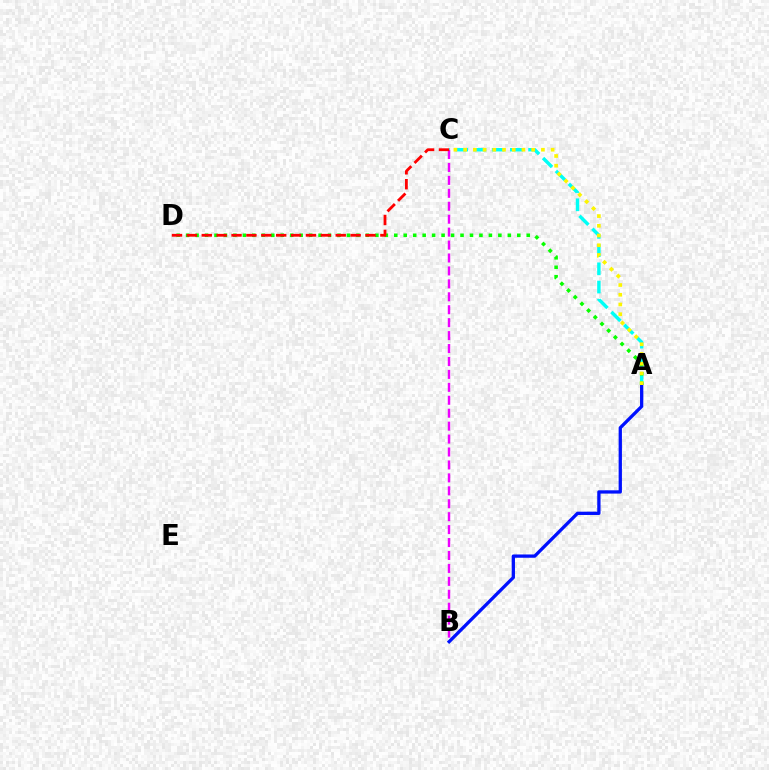{('A', 'C'): [{'color': '#00fff6', 'line_style': 'dashed', 'thickness': 2.48}, {'color': '#fcf500', 'line_style': 'dotted', 'thickness': 2.64}], ('A', 'D'): [{'color': '#08ff00', 'line_style': 'dotted', 'thickness': 2.57}], ('B', 'C'): [{'color': '#ee00ff', 'line_style': 'dashed', 'thickness': 1.76}], ('A', 'B'): [{'color': '#0010ff', 'line_style': 'solid', 'thickness': 2.37}], ('C', 'D'): [{'color': '#ff0000', 'line_style': 'dashed', 'thickness': 2.02}]}